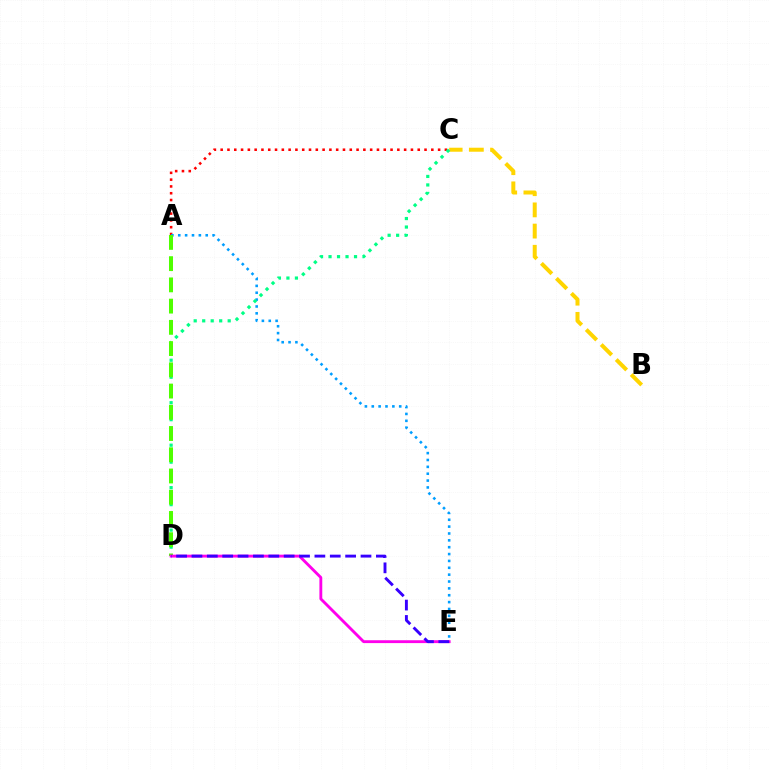{('B', 'C'): [{'color': '#ffd500', 'line_style': 'dashed', 'thickness': 2.88}], ('A', 'C'): [{'color': '#ff0000', 'line_style': 'dotted', 'thickness': 1.85}], ('A', 'E'): [{'color': '#009eff', 'line_style': 'dotted', 'thickness': 1.86}], ('C', 'D'): [{'color': '#00ff86', 'line_style': 'dotted', 'thickness': 2.31}], ('A', 'D'): [{'color': '#4fff00', 'line_style': 'dashed', 'thickness': 2.88}], ('D', 'E'): [{'color': '#ff00ed', 'line_style': 'solid', 'thickness': 2.06}, {'color': '#3700ff', 'line_style': 'dashed', 'thickness': 2.09}]}